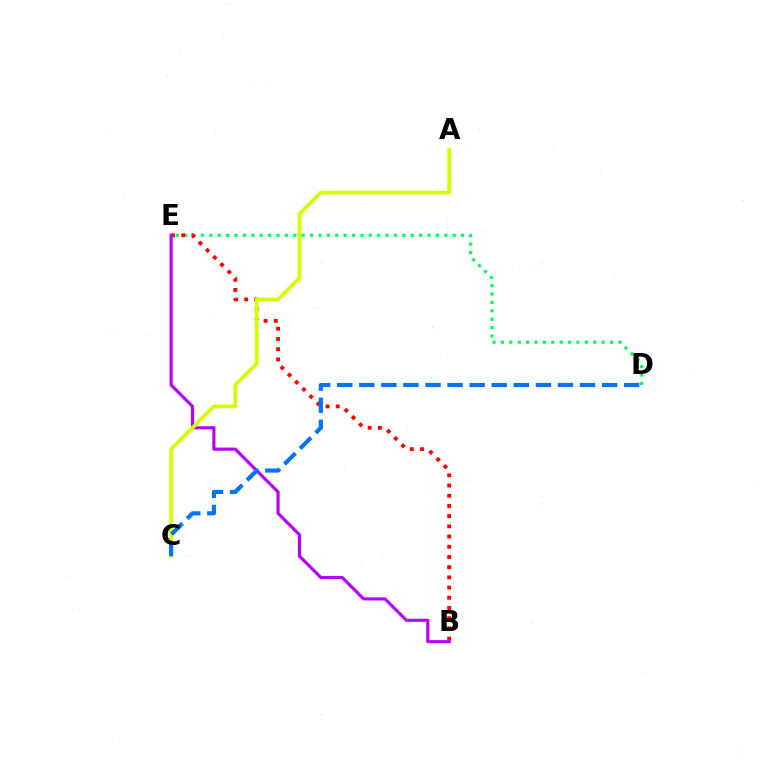{('D', 'E'): [{'color': '#00ff5c', 'line_style': 'dotted', 'thickness': 2.28}], ('B', 'E'): [{'color': '#ff0000', 'line_style': 'dotted', 'thickness': 2.77}, {'color': '#b900ff', 'line_style': 'solid', 'thickness': 2.26}], ('A', 'C'): [{'color': '#d1ff00', 'line_style': 'solid', 'thickness': 2.69}], ('C', 'D'): [{'color': '#0074ff', 'line_style': 'dashed', 'thickness': 3.0}]}